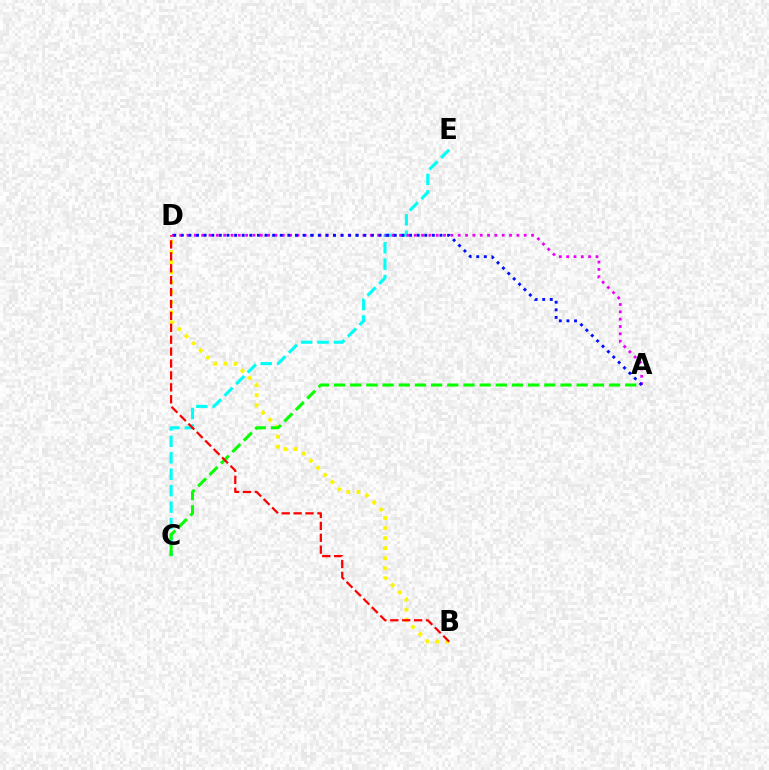{('C', 'E'): [{'color': '#00fff6', 'line_style': 'dashed', 'thickness': 2.23}], ('B', 'D'): [{'color': '#fcf500', 'line_style': 'dotted', 'thickness': 2.73}, {'color': '#ff0000', 'line_style': 'dashed', 'thickness': 1.62}], ('A', 'C'): [{'color': '#08ff00', 'line_style': 'dashed', 'thickness': 2.2}], ('A', 'D'): [{'color': '#ee00ff', 'line_style': 'dotted', 'thickness': 1.99}, {'color': '#0010ff', 'line_style': 'dotted', 'thickness': 2.07}]}